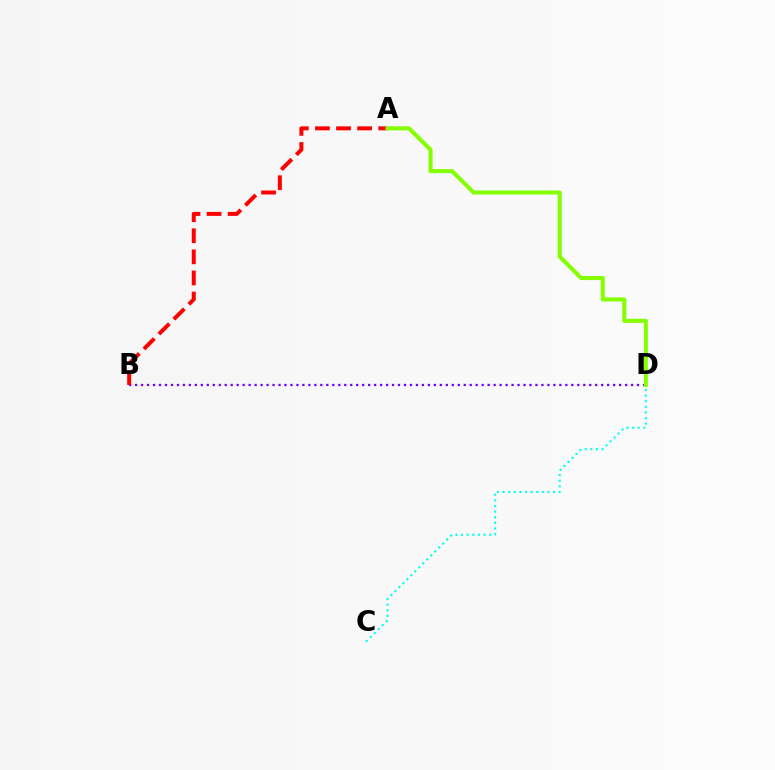{('B', 'D'): [{'color': '#7200ff', 'line_style': 'dotted', 'thickness': 1.62}], ('C', 'D'): [{'color': '#00fff6', 'line_style': 'dotted', 'thickness': 1.53}], ('A', 'B'): [{'color': '#ff0000', 'line_style': 'dashed', 'thickness': 2.87}], ('A', 'D'): [{'color': '#84ff00', 'line_style': 'solid', 'thickness': 2.92}]}